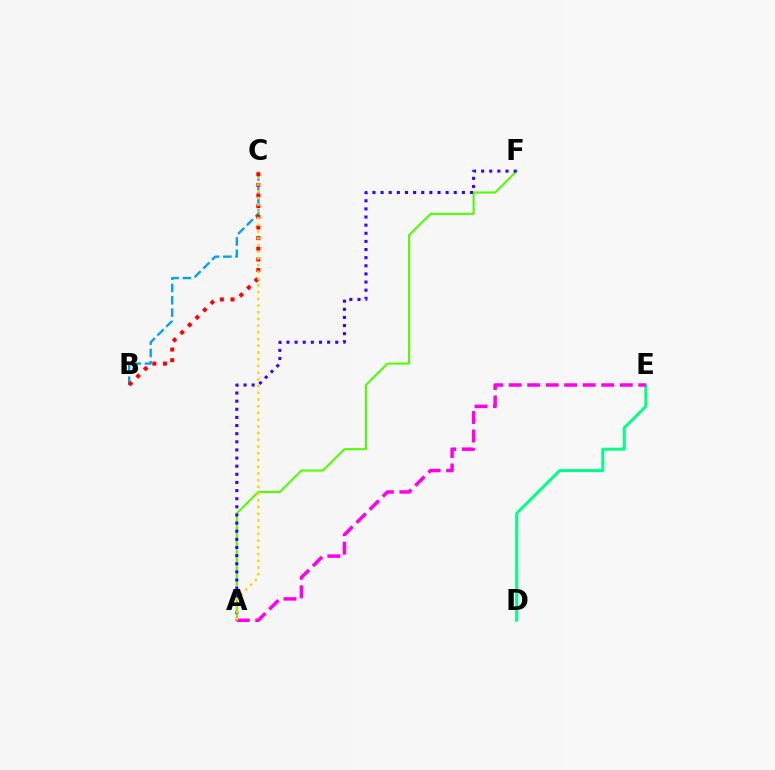{('B', 'C'): [{'color': '#009eff', 'line_style': 'dashed', 'thickness': 1.67}, {'color': '#ff0000', 'line_style': 'dotted', 'thickness': 2.9}], ('A', 'F'): [{'color': '#4fff00', 'line_style': 'solid', 'thickness': 1.5}, {'color': '#3700ff', 'line_style': 'dotted', 'thickness': 2.21}], ('D', 'E'): [{'color': '#00ff86', 'line_style': 'solid', 'thickness': 2.15}], ('A', 'E'): [{'color': '#ff00ed', 'line_style': 'dashed', 'thickness': 2.52}], ('A', 'C'): [{'color': '#ffd500', 'line_style': 'dotted', 'thickness': 1.83}]}